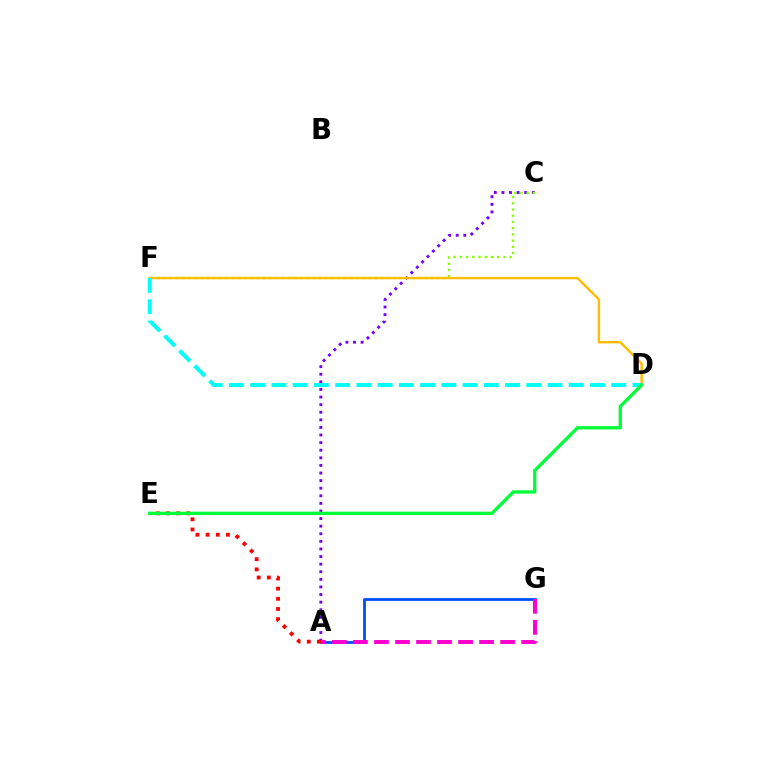{('A', 'G'): [{'color': '#004bff', 'line_style': 'solid', 'thickness': 1.99}, {'color': '#ff00cf', 'line_style': 'dashed', 'thickness': 2.86}], ('A', 'C'): [{'color': '#7200ff', 'line_style': 'dotted', 'thickness': 2.06}], ('A', 'E'): [{'color': '#ff0000', 'line_style': 'dotted', 'thickness': 2.76}], ('C', 'F'): [{'color': '#84ff00', 'line_style': 'dotted', 'thickness': 1.69}], ('D', 'F'): [{'color': '#ffbd00', 'line_style': 'solid', 'thickness': 1.75}, {'color': '#00fff6', 'line_style': 'dashed', 'thickness': 2.89}], ('D', 'E'): [{'color': '#00ff39', 'line_style': 'solid', 'thickness': 2.38}]}